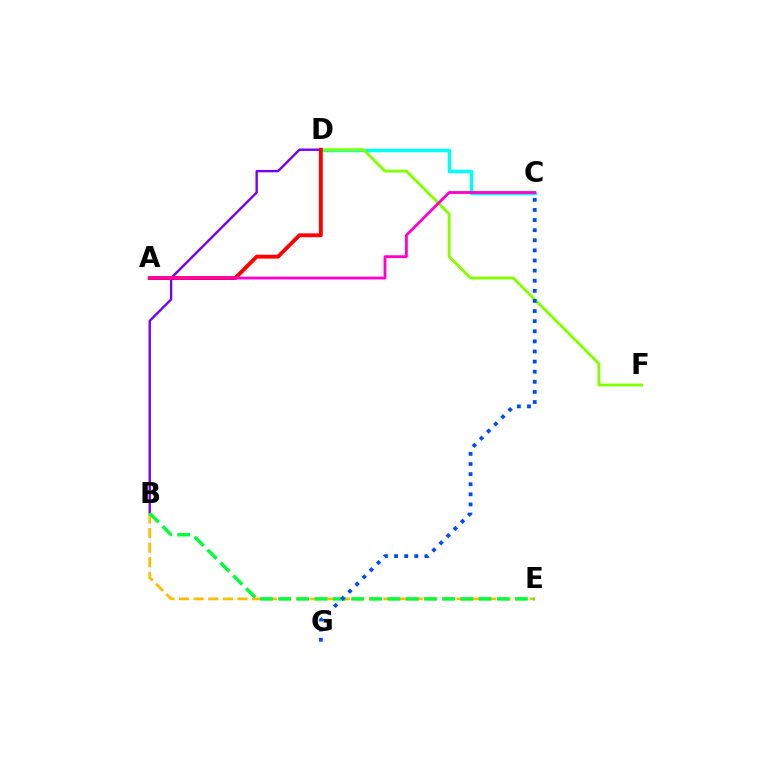{('B', 'D'): [{'color': '#7200ff', 'line_style': 'solid', 'thickness': 1.71}], ('B', 'E'): [{'color': '#ffbd00', 'line_style': 'dashed', 'thickness': 1.98}, {'color': '#00ff39', 'line_style': 'dashed', 'thickness': 2.48}], ('C', 'D'): [{'color': '#00fff6', 'line_style': 'solid', 'thickness': 2.49}], ('D', 'F'): [{'color': '#84ff00', 'line_style': 'solid', 'thickness': 2.06}], ('A', 'D'): [{'color': '#ff0000', 'line_style': 'solid', 'thickness': 2.79}], ('C', 'G'): [{'color': '#004bff', 'line_style': 'dotted', 'thickness': 2.75}], ('A', 'C'): [{'color': '#ff00cf', 'line_style': 'solid', 'thickness': 2.03}]}